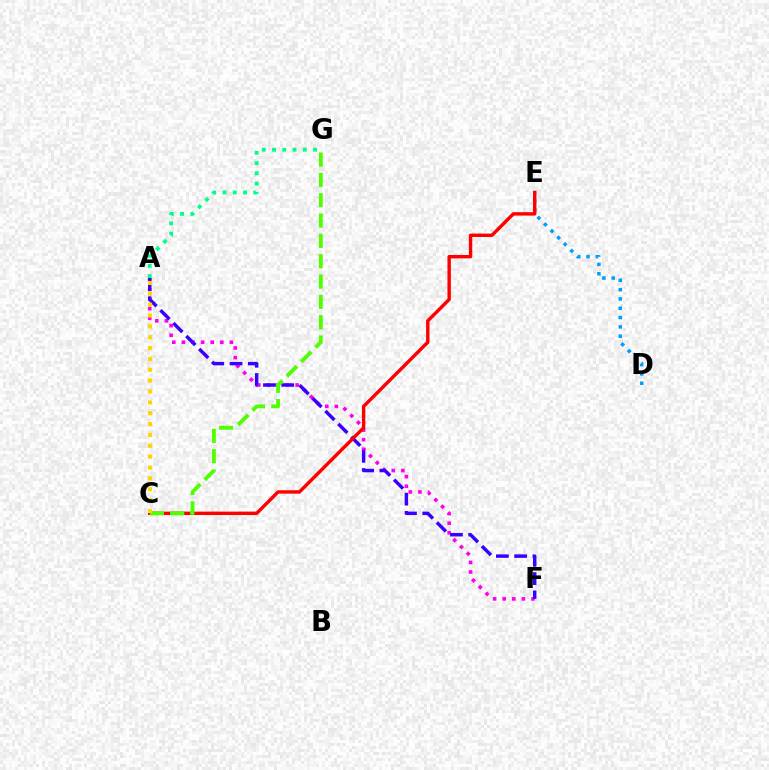{('A', 'F'): [{'color': '#ff00ed', 'line_style': 'dotted', 'thickness': 2.61}, {'color': '#3700ff', 'line_style': 'dashed', 'thickness': 2.48}], ('D', 'E'): [{'color': '#009eff', 'line_style': 'dotted', 'thickness': 2.53}], ('C', 'E'): [{'color': '#ff0000', 'line_style': 'solid', 'thickness': 2.45}], ('C', 'G'): [{'color': '#4fff00', 'line_style': 'dashed', 'thickness': 2.76}], ('A', 'C'): [{'color': '#ffd500', 'line_style': 'dotted', 'thickness': 2.95}], ('A', 'G'): [{'color': '#00ff86', 'line_style': 'dotted', 'thickness': 2.79}]}